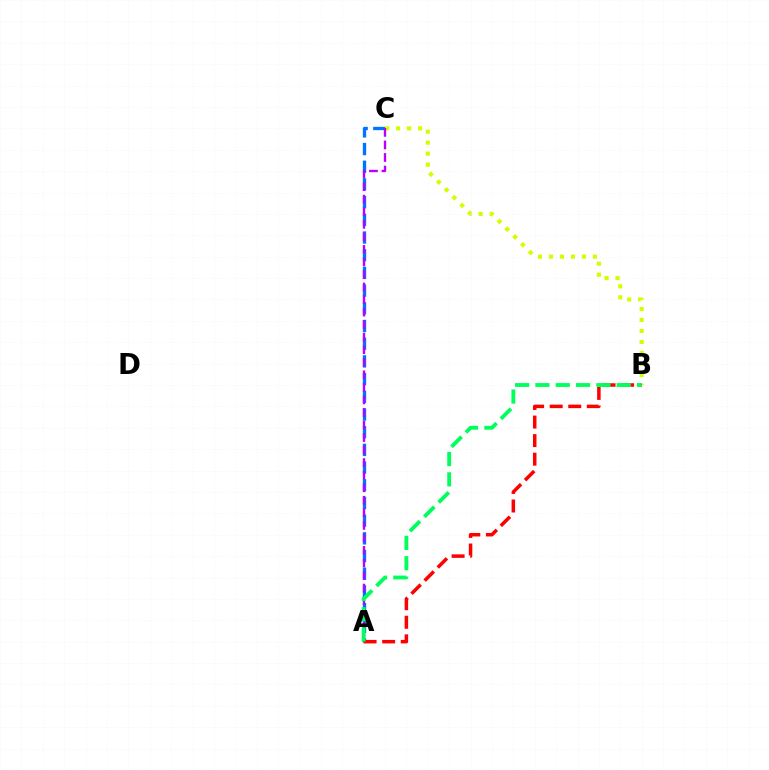{('A', 'C'): [{'color': '#0074ff', 'line_style': 'dashed', 'thickness': 2.4}, {'color': '#b900ff', 'line_style': 'dashed', 'thickness': 1.7}], ('B', 'C'): [{'color': '#d1ff00', 'line_style': 'dotted', 'thickness': 2.99}], ('A', 'B'): [{'color': '#ff0000', 'line_style': 'dashed', 'thickness': 2.52}, {'color': '#00ff5c', 'line_style': 'dashed', 'thickness': 2.76}]}